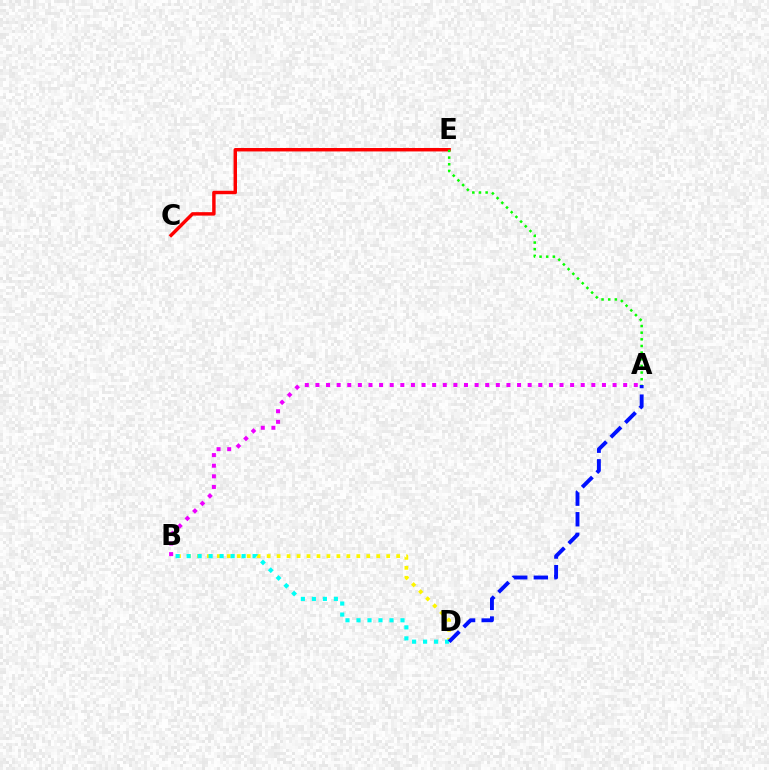{('B', 'D'): [{'color': '#fcf500', 'line_style': 'dotted', 'thickness': 2.71}, {'color': '#00fff6', 'line_style': 'dotted', 'thickness': 2.99}], ('C', 'E'): [{'color': '#ff0000', 'line_style': 'solid', 'thickness': 2.48}], ('A', 'B'): [{'color': '#ee00ff', 'line_style': 'dotted', 'thickness': 2.88}], ('A', 'D'): [{'color': '#0010ff', 'line_style': 'dashed', 'thickness': 2.8}], ('A', 'E'): [{'color': '#08ff00', 'line_style': 'dotted', 'thickness': 1.81}]}